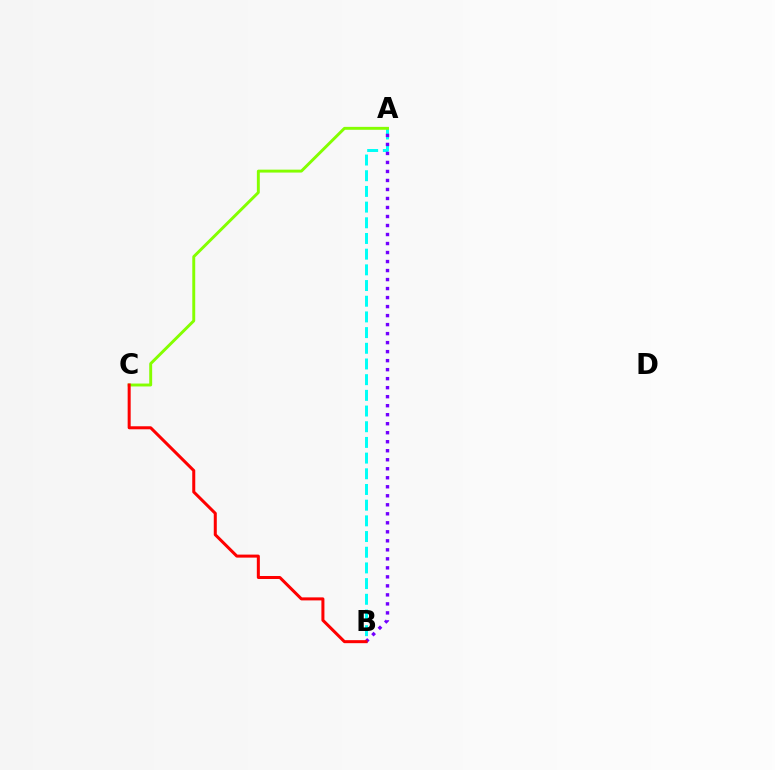{('A', 'B'): [{'color': '#00fff6', 'line_style': 'dashed', 'thickness': 2.13}, {'color': '#7200ff', 'line_style': 'dotted', 'thickness': 2.45}], ('A', 'C'): [{'color': '#84ff00', 'line_style': 'solid', 'thickness': 2.1}], ('B', 'C'): [{'color': '#ff0000', 'line_style': 'solid', 'thickness': 2.17}]}